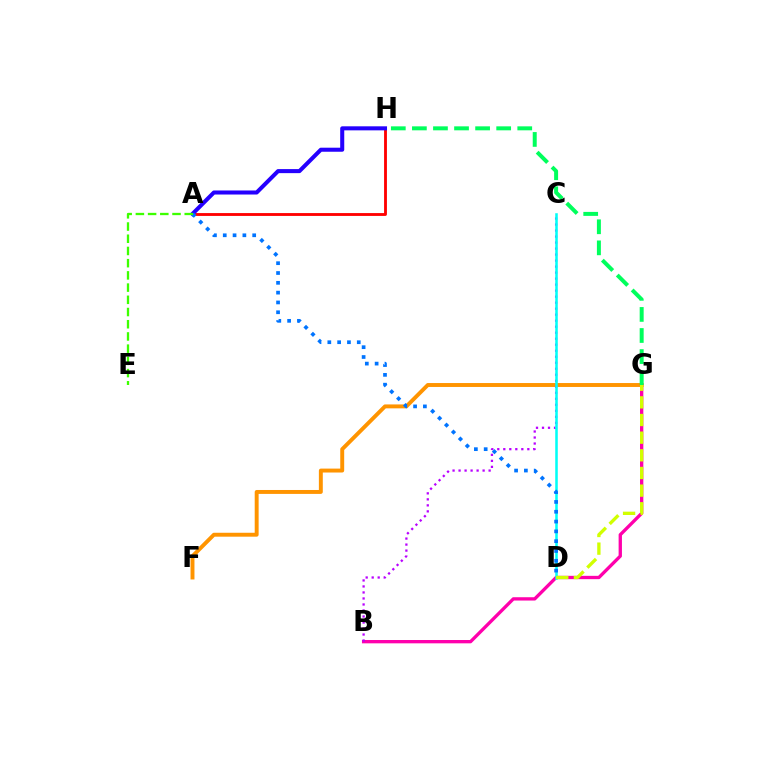{('B', 'G'): [{'color': '#ff00ac', 'line_style': 'solid', 'thickness': 2.39}], ('F', 'G'): [{'color': '#ff9400', 'line_style': 'solid', 'thickness': 2.82}], ('A', 'H'): [{'color': '#ff0000', 'line_style': 'solid', 'thickness': 2.04}, {'color': '#2500ff', 'line_style': 'solid', 'thickness': 2.91}], ('B', 'C'): [{'color': '#b900ff', 'line_style': 'dotted', 'thickness': 1.63}], ('C', 'D'): [{'color': '#00fff6', 'line_style': 'solid', 'thickness': 1.84}], ('G', 'H'): [{'color': '#00ff5c', 'line_style': 'dashed', 'thickness': 2.86}], ('D', 'G'): [{'color': '#d1ff00', 'line_style': 'dashed', 'thickness': 2.4}], ('A', 'D'): [{'color': '#0074ff', 'line_style': 'dotted', 'thickness': 2.67}], ('A', 'E'): [{'color': '#3dff00', 'line_style': 'dashed', 'thickness': 1.66}]}